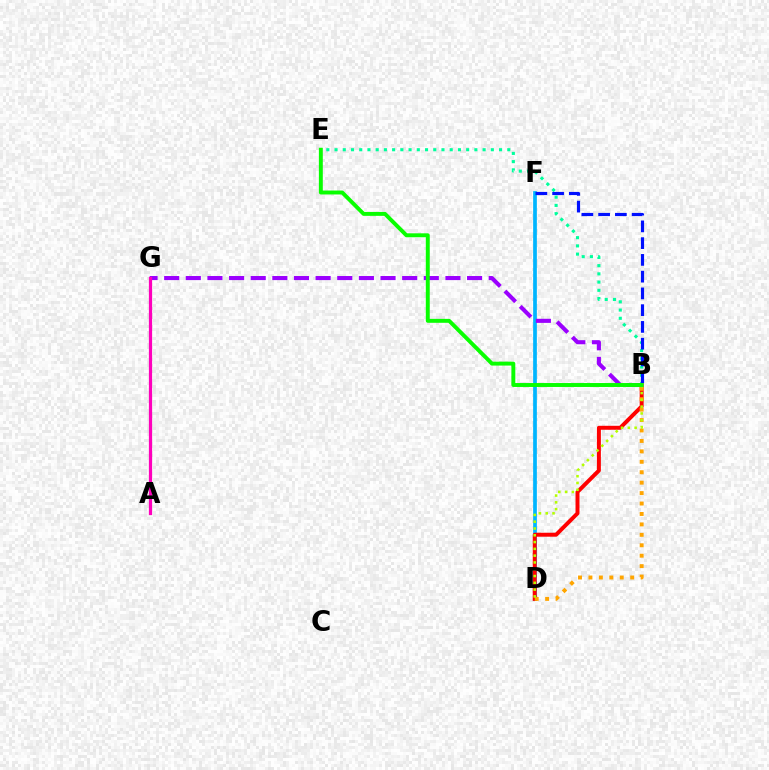{('D', 'F'): [{'color': '#00b5ff', 'line_style': 'solid', 'thickness': 2.67}], ('B', 'D'): [{'color': '#ff0000', 'line_style': 'solid', 'thickness': 2.85}, {'color': '#ffa500', 'line_style': 'dotted', 'thickness': 2.83}, {'color': '#b3ff00', 'line_style': 'dotted', 'thickness': 1.85}], ('B', 'E'): [{'color': '#00ff9d', 'line_style': 'dotted', 'thickness': 2.23}, {'color': '#08ff00', 'line_style': 'solid', 'thickness': 2.83}], ('B', 'G'): [{'color': '#9b00ff', 'line_style': 'dashed', 'thickness': 2.94}], ('B', 'F'): [{'color': '#0010ff', 'line_style': 'dashed', 'thickness': 2.28}], ('A', 'G'): [{'color': '#ff00bd', 'line_style': 'solid', 'thickness': 2.32}]}